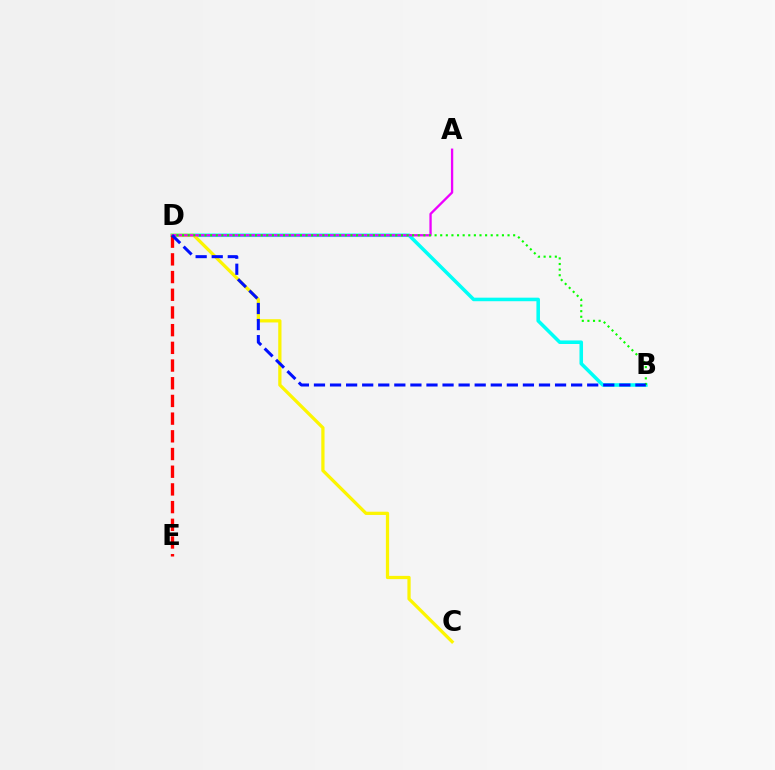{('B', 'D'): [{'color': '#00fff6', 'line_style': 'solid', 'thickness': 2.55}, {'color': '#08ff00', 'line_style': 'dotted', 'thickness': 1.52}, {'color': '#0010ff', 'line_style': 'dashed', 'thickness': 2.18}], ('C', 'D'): [{'color': '#fcf500', 'line_style': 'solid', 'thickness': 2.34}], ('A', 'D'): [{'color': '#ee00ff', 'line_style': 'solid', 'thickness': 1.67}], ('D', 'E'): [{'color': '#ff0000', 'line_style': 'dashed', 'thickness': 2.4}]}